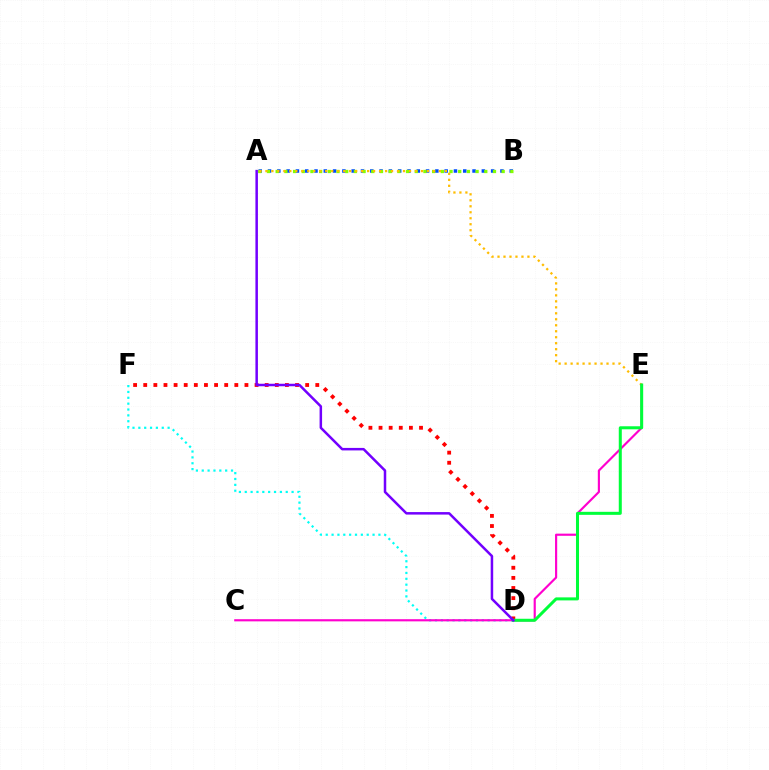{('A', 'B'): [{'color': '#004bff', 'line_style': 'dotted', 'thickness': 2.53}, {'color': '#84ff00', 'line_style': 'dotted', 'thickness': 2.36}], ('D', 'F'): [{'color': '#ff0000', 'line_style': 'dotted', 'thickness': 2.75}, {'color': '#00fff6', 'line_style': 'dotted', 'thickness': 1.59}], ('A', 'E'): [{'color': '#ffbd00', 'line_style': 'dotted', 'thickness': 1.63}], ('C', 'E'): [{'color': '#ff00cf', 'line_style': 'solid', 'thickness': 1.55}], ('D', 'E'): [{'color': '#00ff39', 'line_style': 'solid', 'thickness': 2.18}], ('A', 'D'): [{'color': '#7200ff', 'line_style': 'solid', 'thickness': 1.8}]}